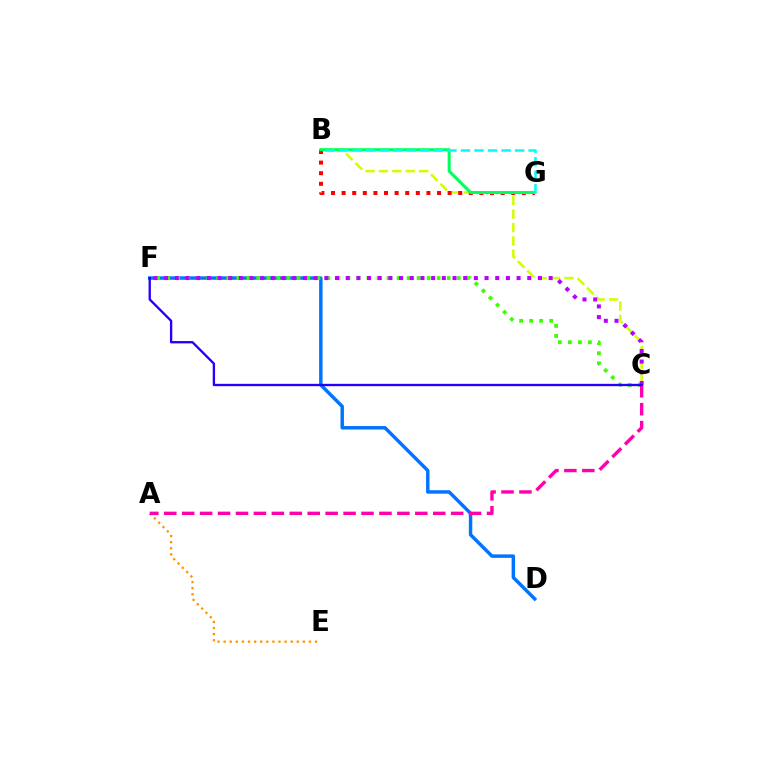{('A', 'E'): [{'color': '#ff9400', 'line_style': 'dotted', 'thickness': 1.66}], ('D', 'F'): [{'color': '#0074ff', 'line_style': 'solid', 'thickness': 2.48}], ('C', 'F'): [{'color': '#3dff00', 'line_style': 'dotted', 'thickness': 2.72}, {'color': '#b900ff', 'line_style': 'dotted', 'thickness': 2.9}, {'color': '#2500ff', 'line_style': 'solid', 'thickness': 1.68}], ('B', 'C'): [{'color': '#d1ff00', 'line_style': 'dashed', 'thickness': 1.82}], ('B', 'G'): [{'color': '#ff0000', 'line_style': 'dotted', 'thickness': 2.88}, {'color': '#00ff5c', 'line_style': 'solid', 'thickness': 2.2}, {'color': '#00fff6', 'line_style': 'dashed', 'thickness': 1.84}], ('A', 'C'): [{'color': '#ff00ac', 'line_style': 'dashed', 'thickness': 2.44}]}